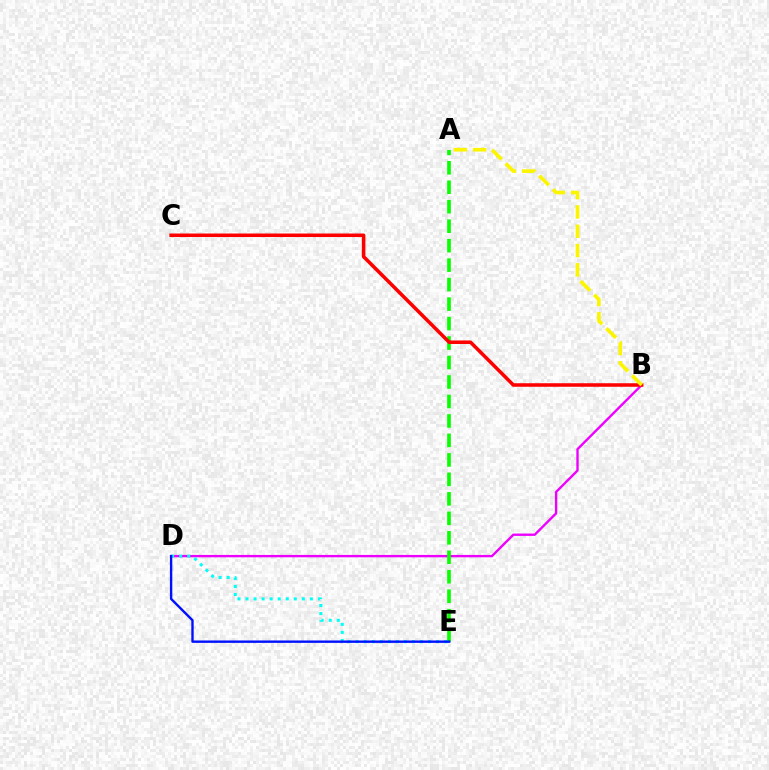{('B', 'D'): [{'color': '#ee00ff', 'line_style': 'solid', 'thickness': 1.7}], ('A', 'E'): [{'color': '#08ff00', 'line_style': 'dashed', 'thickness': 2.65}], ('B', 'C'): [{'color': '#ff0000', 'line_style': 'solid', 'thickness': 2.55}], ('D', 'E'): [{'color': '#00fff6', 'line_style': 'dotted', 'thickness': 2.19}, {'color': '#0010ff', 'line_style': 'solid', 'thickness': 1.72}], ('A', 'B'): [{'color': '#fcf500', 'line_style': 'dashed', 'thickness': 2.62}]}